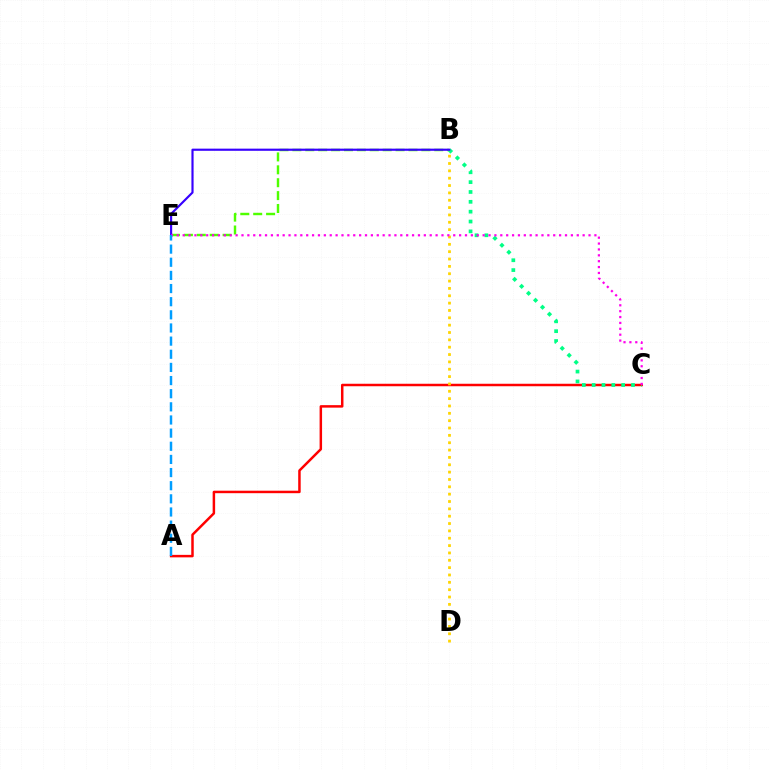{('B', 'E'): [{'color': '#4fff00', 'line_style': 'dashed', 'thickness': 1.75}, {'color': '#3700ff', 'line_style': 'solid', 'thickness': 1.55}], ('A', 'C'): [{'color': '#ff0000', 'line_style': 'solid', 'thickness': 1.79}], ('B', 'C'): [{'color': '#00ff86', 'line_style': 'dotted', 'thickness': 2.68}], ('B', 'D'): [{'color': '#ffd500', 'line_style': 'dotted', 'thickness': 2.0}], ('C', 'E'): [{'color': '#ff00ed', 'line_style': 'dotted', 'thickness': 1.6}], ('A', 'E'): [{'color': '#009eff', 'line_style': 'dashed', 'thickness': 1.79}]}